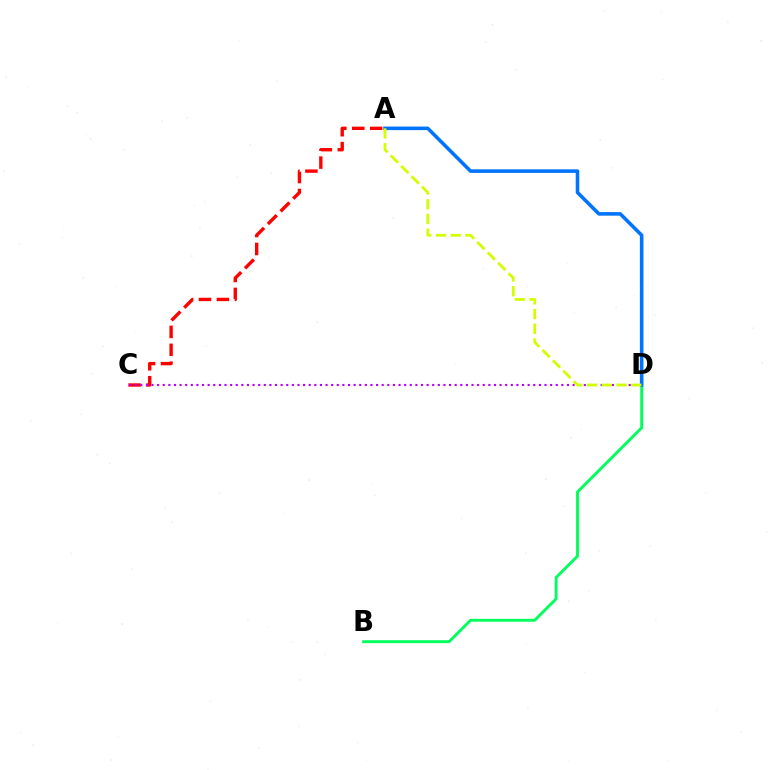{('A', 'C'): [{'color': '#ff0000', 'line_style': 'dashed', 'thickness': 2.44}], ('B', 'D'): [{'color': '#00ff5c', 'line_style': 'solid', 'thickness': 2.08}], ('C', 'D'): [{'color': '#b900ff', 'line_style': 'dotted', 'thickness': 1.53}], ('A', 'D'): [{'color': '#0074ff', 'line_style': 'solid', 'thickness': 2.57}, {'color': '#d1ff00', 'line_style': 'dashed', 'thickness': 2.0}]}